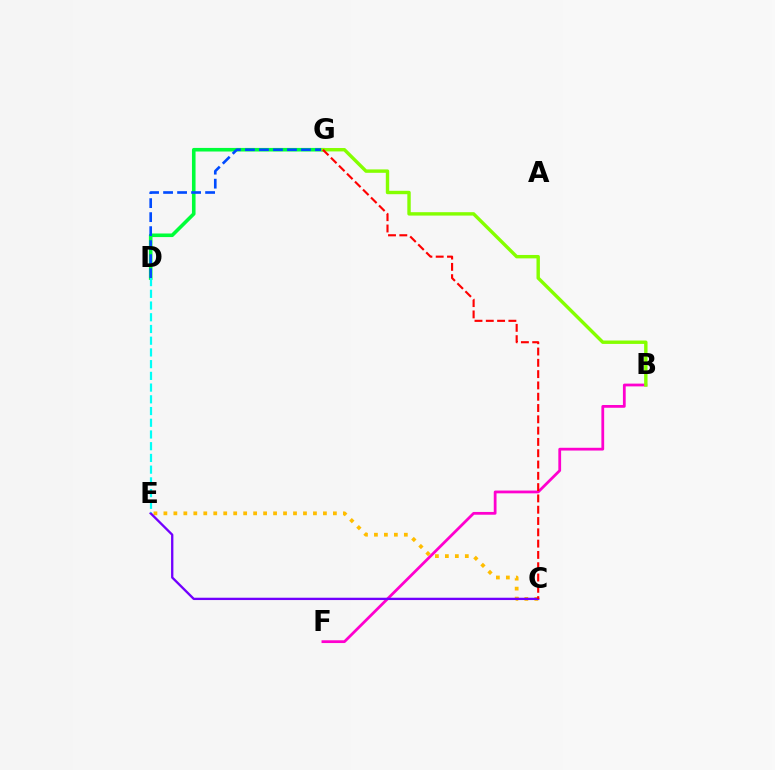{('D', 'G'): [{'color': '#00ff39', 'line_style': 'solid', 'thickness': 2.58}, {'color': '#004bff', 'line_style': 'dashed', 'thickness': 1.9}], ('C', 'E'): [{'color': '#ffbd00', 'line_style': 'dotted', 'thickness': 2.71}, {'color': '#7200ff', 'line_style': 'solid', 'thickness': 1.67}], ('B', 'F'): [{'color': '#ff00cf', 'line_style': 'solid', 'thickness': 1.99}], ('B', 'G'): [{'color': '#84ff00', 'line_style': 'solid', 'thickness': 2.45}], ('C', 'G'): [{'color': '#ff0000', 'line_style': 'dashed', 'thickness': 1.54}], ('D', 'E'): [{'color': '#00fff6', 'line_style': 'dashed', 'thickness': 1.59}]}